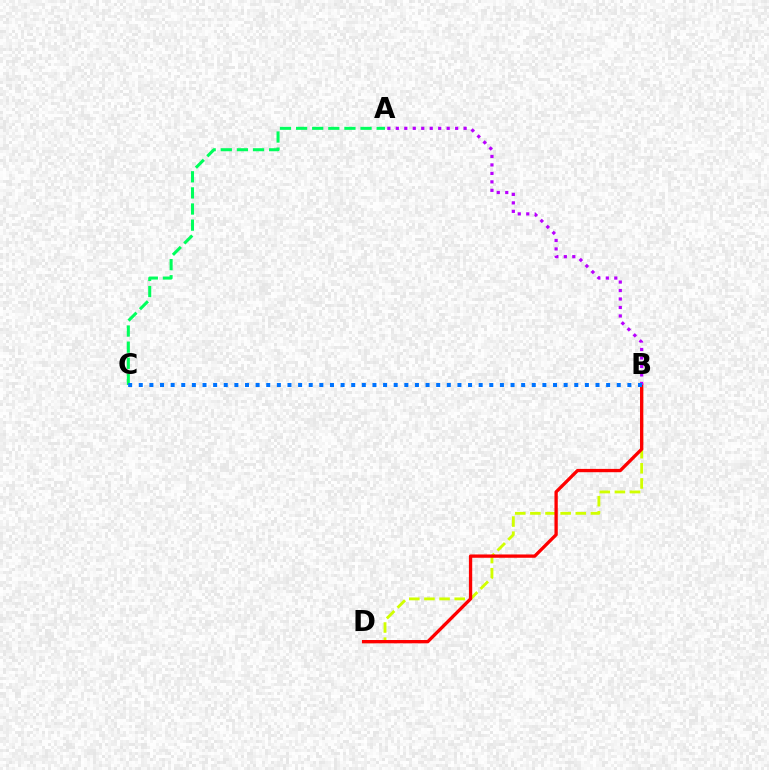{('B', 'D'): [{'color': '#d1ff00', 'line_style': 'dashed', 'thickness': 2.06}, {'color': '#ff0000', 'line_style': 'solid', 'thickness': 2.38}], ('A', 'C'): [{'color': '#00ff5c', 'line_style': 'dashed', 'thickness': 2.19}], ('A', 'B'): [{'color': '#b900ff', 'line_style': 'dotted', 'thickness': 2.3}], ('B', 'C'): [{'color': '#0074ff', 'line_style': 'dotted', 'thickness': 2.89}]}